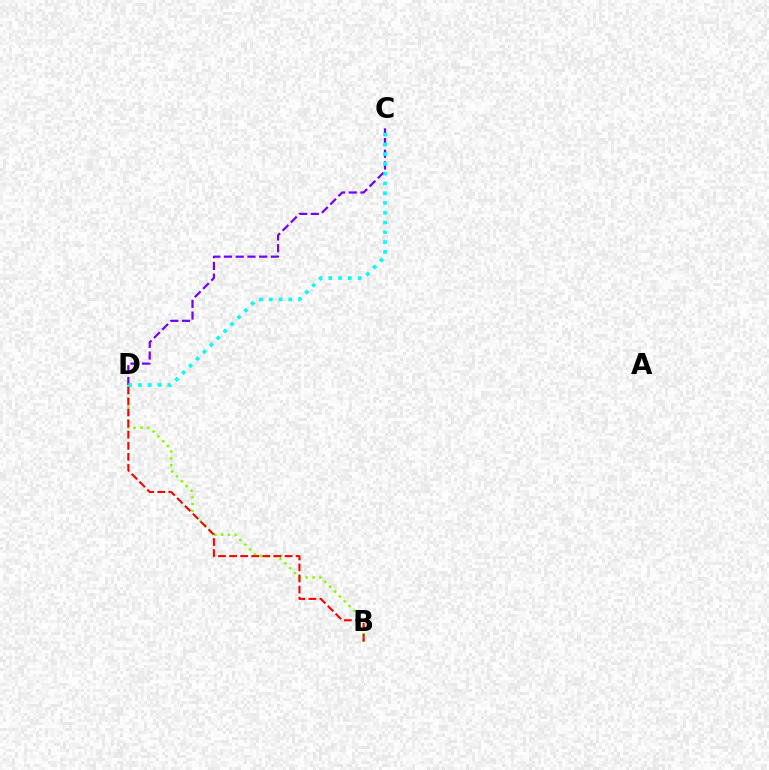{('B', 'D'): [{'color': '#84ff00', 'line_style': 'dotted', 'thickness': 1.85}, {'color': '#ff0000', 'line_style': 'dashed', 'thickness': 1.51}], ('C', 'D'): [{'color': '#7200ff', 'line_style': 'dashed', 'thickness': 1.59}, {'color': '#00fff6', 'line_style': 'dotted', 'thickness': 2.66}]}